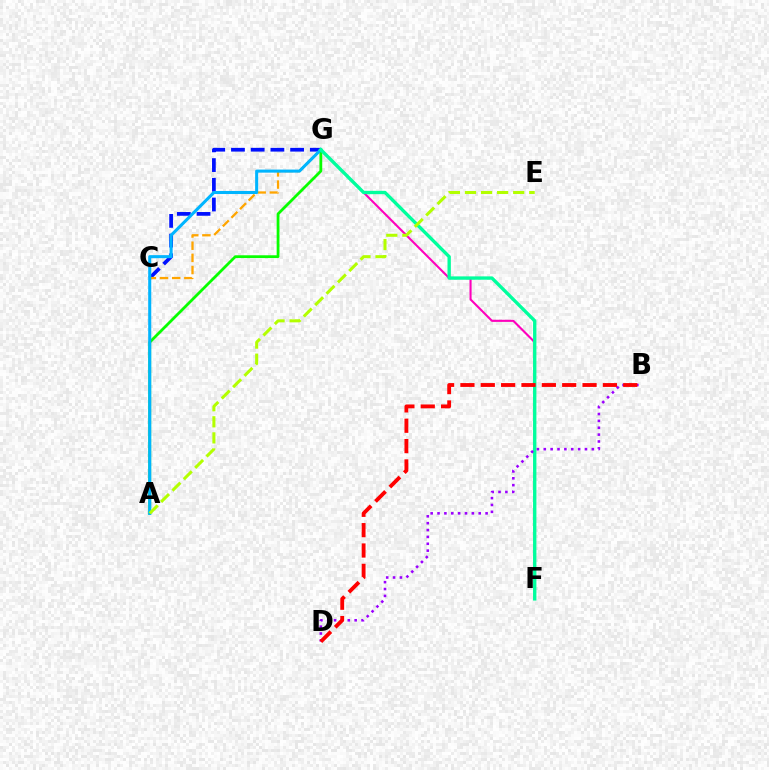{('F', 'G'): [{'color': '#ff00bd', 'line_style': 'solid', 'thickness': 1.51}, {'color': '#00ff9d', 'line_style': 'solid', 'thickness': 2.41}], ('A', 'G'): [{'color': '#08ff00', 'line_style': 'solid', 'thickness': 2.01}, {'color': '#00b5ff', 'line_style': 'solid', 'thickness': 2.2}], ('C', 'G'): [{'color': '#0010ff', 'line_style': 'dashed', 'thickness': 2.68}, {'color': '#ffa500', 'line_style': 'dashed', 'thickness': 1.65}], ('B', 'D'): [{'color': '#9b00ff', 'line_style': 'dotted', 'thickness': 1.87}, {'color': '#ff0000', 'line_style': 'dashed', 'thickness': 2.77}], ('A', 'E'): [{'color': '#b3ff00', 'line_style': 'dashed', 'thickness': 2.18}]}